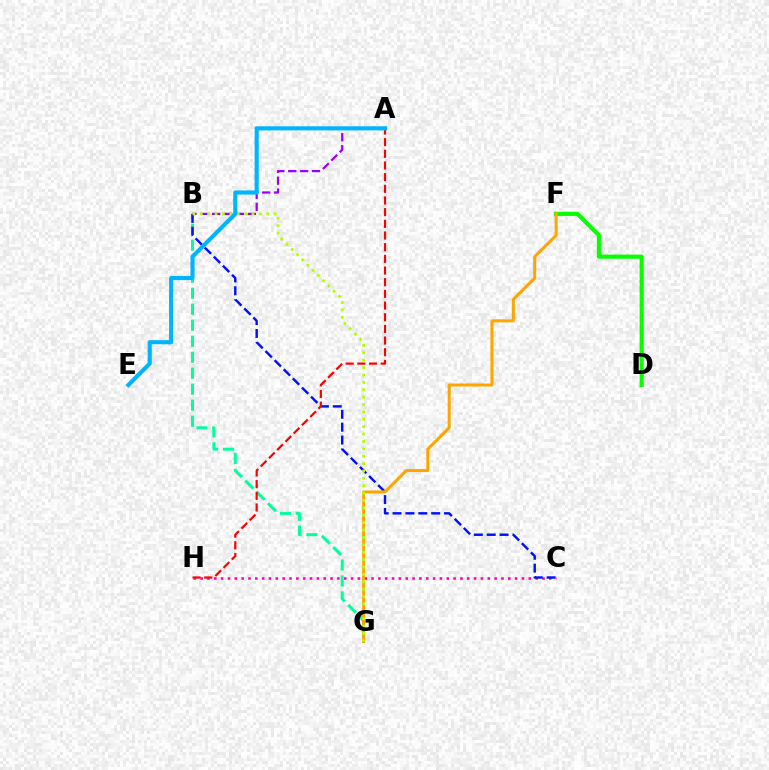{('C', 'H'): [{'color': '#ff00bd', 'line_style': 'dotted', 'thickness': 1.86}], ('B', 'G'): [{'color': '#00ff9d', 'line_style': 'dashed', 'thickness': 2.17}, {'color': '#b3ff00', 'line_style': 'dotted', 'thickness': 2.01}], ('D', 'F'): [{'color': '#08ff00', 'line_style': 'solid', 'thickness': 2.97}], ('B', 'C'): [{'color': '#0010ff', 'line_style': 'dashed', 'thickness': 1.75}], ('F', 'G'): [{'color': '#ffa500', 'line_style': 'solid', 'thickness': 2.16}], ('A', 'B'): [{'color': '#9b00ff', 'line_style': 'dashed', 'thickness': 1.61}], ('A', 'H'): [{'color': '#ff0000', 'line_style': 'dashed', 'thickness': 1.59}], ('A', 'E'): [{'color': '#00b5ff', 'line_style': 'solid', 'thickness': 2.97}]}